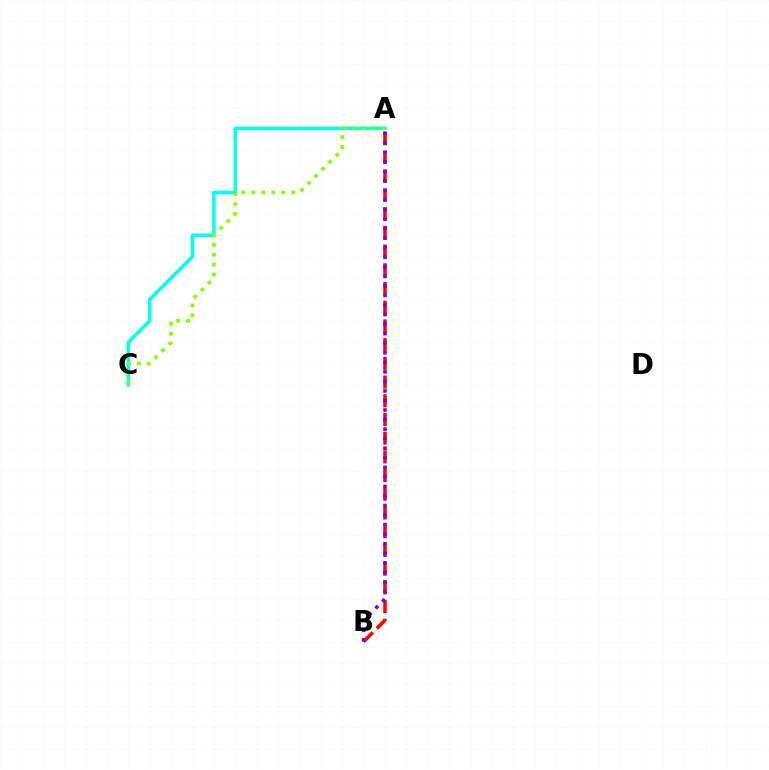{('A', 'C'): [{'color': '#00fff6', 'line_style': 'solid', 'thickness': 2.53}, {'color': '#84ff00', 'line_style': 'dotted', 'thickness': 2.7}], ('A', 'B'): [{'color': '#ff0000', 'line_style': 'dashed', 'thickness': 2.54}, {'color': '#7200ff', 'line_style': 'dotted', 'thickness': 2.59}]}